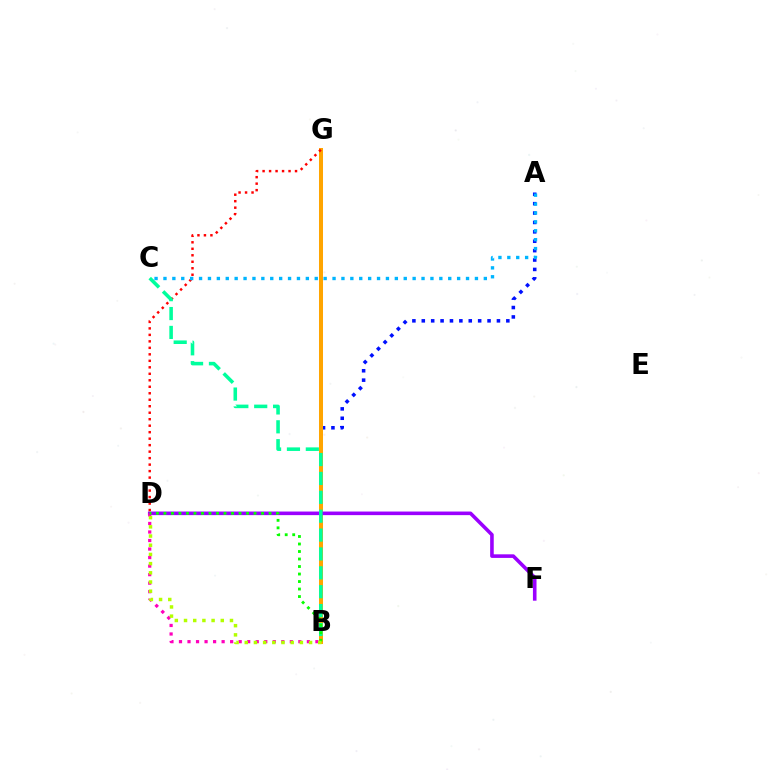{('A', 'B'): [{'color': '#0010ff', 'line_style': 'dotted', 'thickness': 2.55}], ('B', 'G'): [{'color': '#ffa500', 'line_style': 'solid', 'thickness': 2.88}], ('D', 'F'): [{'color': '#9b00ff', 'line_style': 'solid', 'thickness': 2.58}], ('B', 'D'): [{'color': '#ff00bd', 'line_style': 'dotted', 'thickness': 2.32}, {'color': '#08ff00', 'line_style': 'dotted', 'thickness': 2.04}, {'color': '#b3ff00', 'line_style': 'dotted', 'thickness': 2.5}], ('D', 'G'): [{'color': '#ff0000', 'line_style': 'dotted', 'thickness': 1.76}], ('B', 'C'): [{'color': '#00ff9d', 'line_style': 'dashed', 'thickness': 2.56}], ('A', 'C'): [{'color': '#00b5ff', 'line_style': 'dotted', 'thickness': 2.42}]}